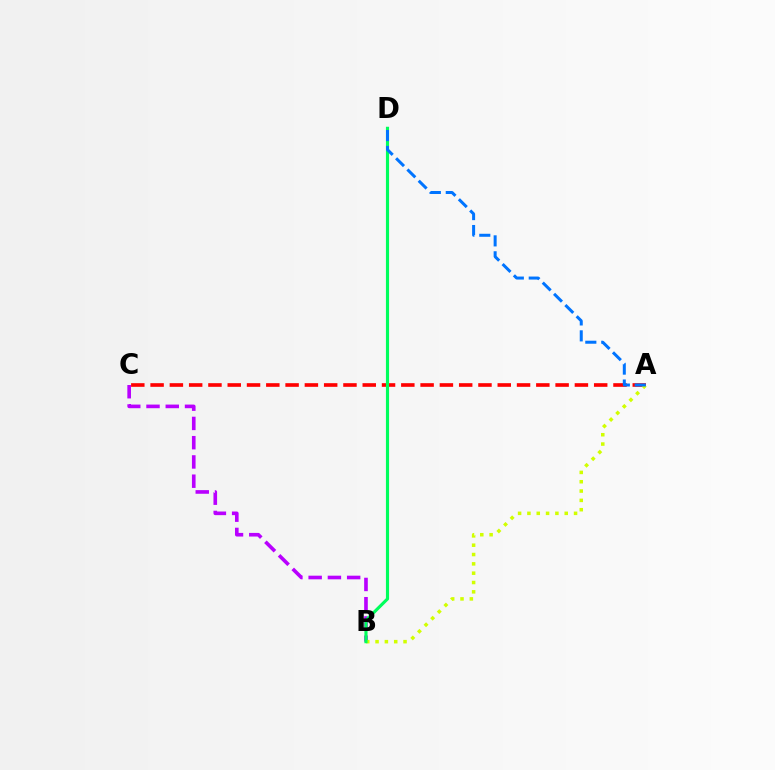{('B', 'C'): [{'color': '#b900ff', 'line_style': 'dashed', 'thickness': 2.62}], ('A', 'C'): [{'color': '#ff0000', 'line_style': 'dashed', 'thickness': 2.62}], ('A', 'B'): [{'color': '#d1ff00', 'line_style': 'dotted', 'thickness': 2.53}], ('B', 'D'): [{'color': '#00ff5c', 'line_style': 'solid', 'thickness': 2.26}], ('A', 'D'): [{'color': '#0074ff', 'line_style': 'dashed', 'thickness': 2.16}]}